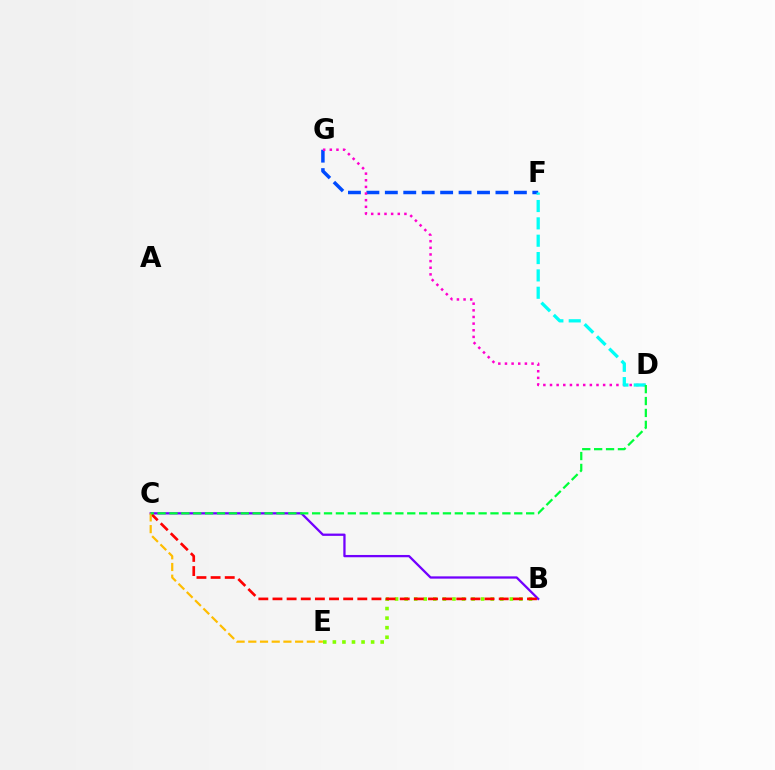{('B', 'C'): [{'color': '#7200ff', 'line_style': 'solid', 'thickness': 1.64}, {'color': '#ff0000', 'line_style': 'dashed', 'thickness': 1.92}], ('B', 'E'): [{'color': '#84ff00', 'line_style': 'dotted', 'thickness': 2.6}], ('F', 'G'): [{'color': '#004bff', 'line_style': 'dashed', 'thickness': 2.5}], ('D', 'G'): [{'color': '#ff00cf', 'line_style': 'dotted', 'thickness': 1.8}], ('C', 'E'): [{'color': '#ffbd00', 'line_style': 'dashed', 'thickness': 1.59}], ('D', 'F'): [{'color': '#00fff6', 'line_style': 'dashed', 'thickness': 2.36}], ('C', 'D'): [{'color': '#00ff39', 'line_style': 'dashed', 'thickness': 1.62}]}